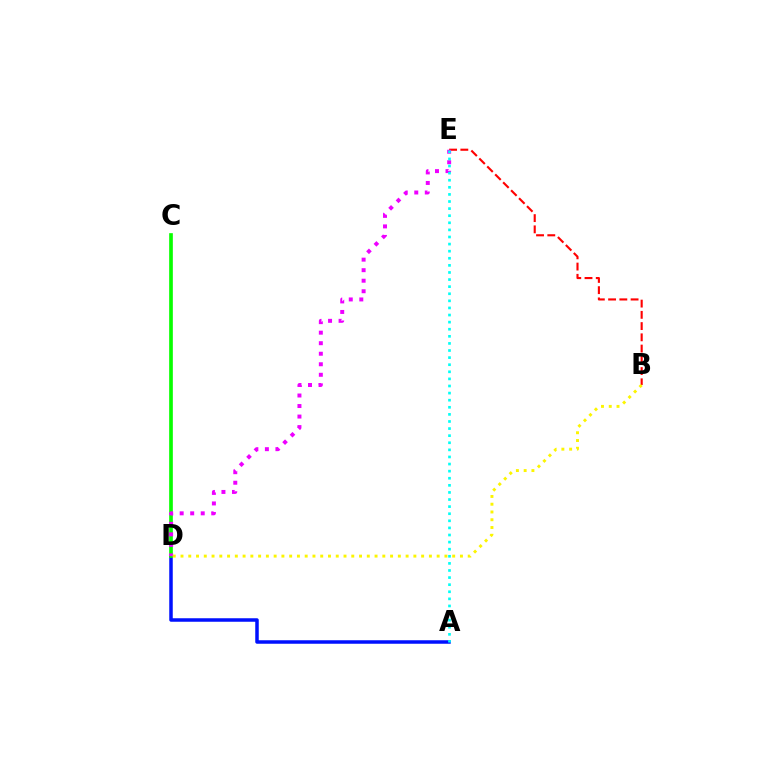{('A', 'D'): [{'color': '#0010ff', 'line_style': 'solid', 'thickness': 2.52}], ('C', 'D'): [{'color': '#08ff00', 'line_style': 'solid', 'thickness': 2.64}], ('B', 'E'): [{'color': '#ff0000', 'line_style': 'dashed', 'thickness': 1.53}], ('D', 'E'): [{'color': '#ee00ff', 'line_style': 'dotted', 'thickness': 2.86}], ('B', 'D'): [{'color': '#fcf500', 'line_style': 'dotted', 'thickness': 2.11}], ('A', 'E'): [{'color': '#00fff6', 'line_style': 'dotted', 'thickness': 1.93}]}